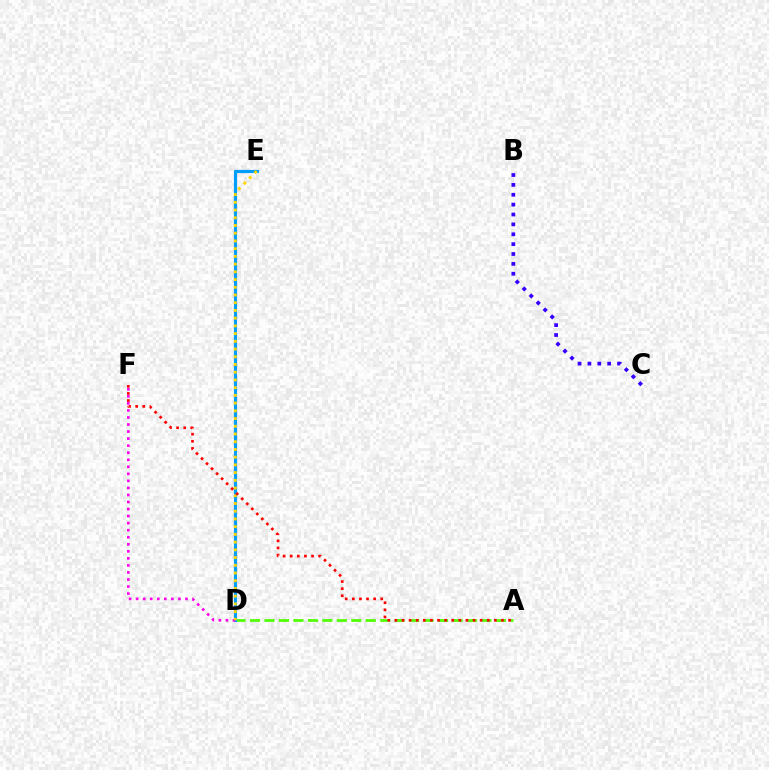{('A', 'D'): [{'color': '#4fff00', 'line_style': 'dashed', 'thickness': 1.97}], ('D', 'E'): [{'color': '#00ff86', 'line_style': 'solid', 'thickness': 1.86}, {'color': '#009eff', 'line_style': 'solid', 'thickness': 2.29}, {'color': '#ffd500', 'line_style': 'dotted', 'thickness': 2.1}], ('D', 'F'): [{'color': '#ff00ed', 'line_style': 'dotted', 'thickness': 1.91}], ('B', 'C'): [{'color': '#3700ff', 'line_style': 'dotted', 'thickness': 2.68}], ('A', 'F'): [{'color': '#ff0000', 'line_style': 'dotted', 'thickness': 1.93}]}